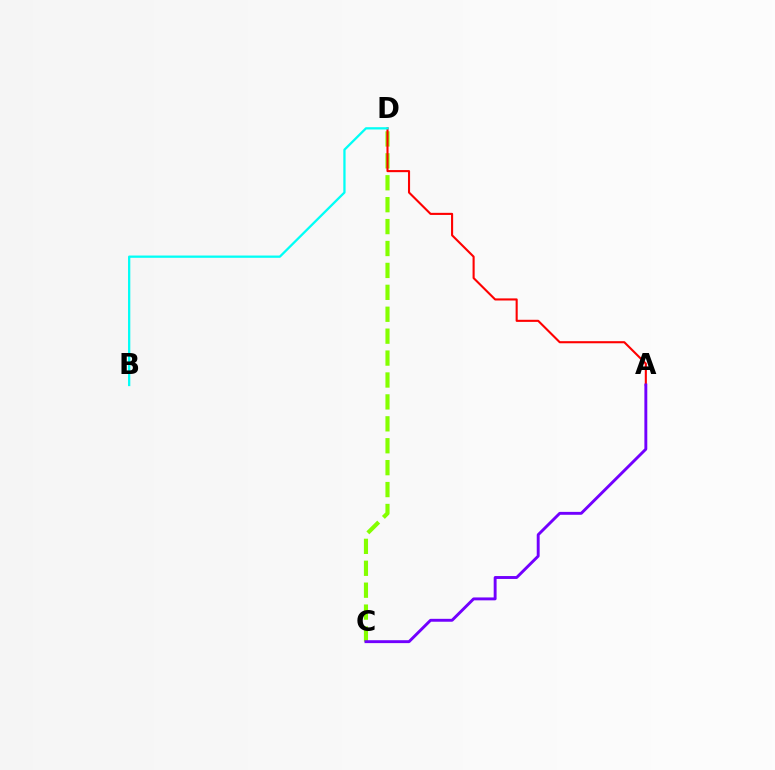{('C', 'D'): [{'color': '#84ff00', 'line_style': 'dashed', 'thickness': 2.98}], ('A', 'D'): [{'color': '#ff0000', 'line_style': 'solid', 'thickness': 1.51}], ('A', 'C'): [{'color': '#7200ff', 'line_style': 'solid', 'thickness': 2.09}], ('B', 'D'): [{'color': '#00fff6', 'line_style': 'solid', 'thickness': 1.64}]}